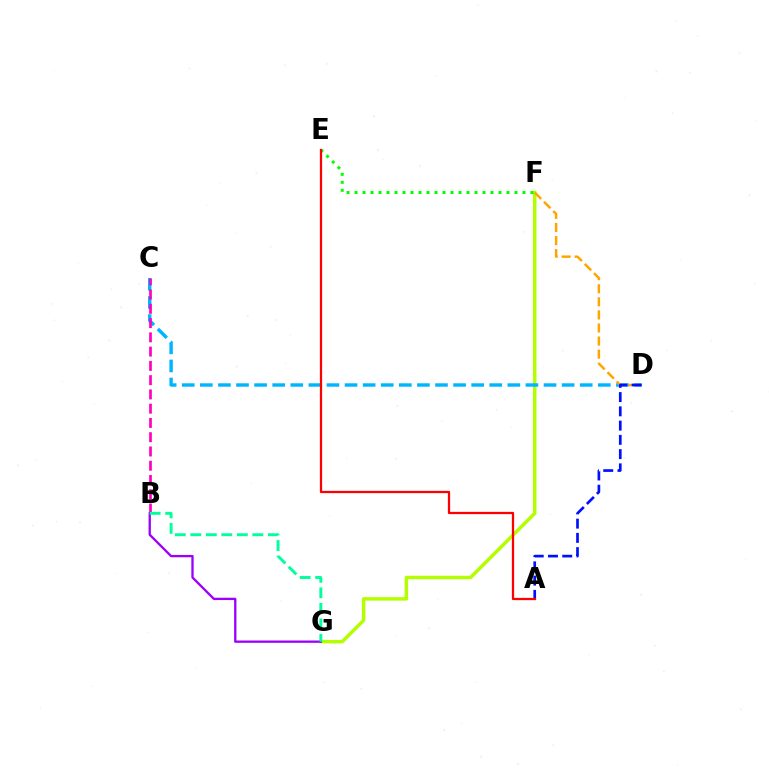{('F', 'G'): [{'color': '#b3ff00', 'line_style': 'solid', 'thickness': 2.49}], ('C', 'D'): [{'color': '#00b5ff', 'line_style': 'dashed', 'thickness': 2.46}], ('D', 'F'): [{'color': '#ffa500', 'line_style': 'dashed', 'thickness': 1.78}], ('A', 'D'): [{'color': '#0010ff', 'line_style': 'dashed', 'thickness': 1.94}], ('B', 'C'): [{'color': '#ff00bd', 'line_style': 'dashed', 'thickness': 1.94}], ('E', 'F'): [{'color': '#08ff00', 'line_style': 'dotted', 'thickness': 2.17}], ('B', 'G'): [{'color': '#9b00ff', 'line_style': 'solid', 'thickness': 1.66}, {'color': '#00ff9d', 'line_style': 'dashed', 'thickness': 2.11}], ('A', 'E'): [{'color': '#ff0000', 'line_style': 'solid', 'thickness': 1.63}]}